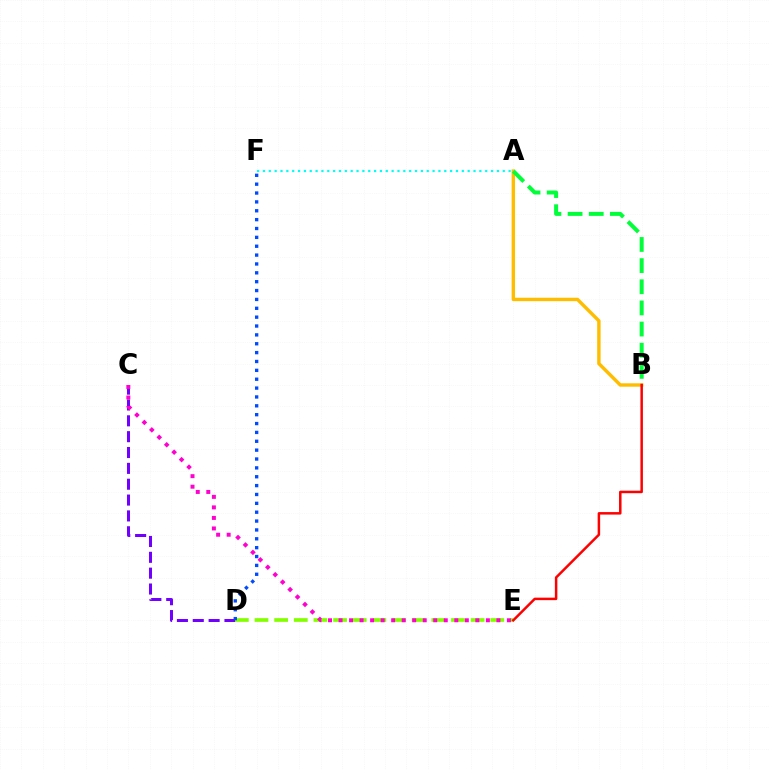{('C', 'D'): [{'color': '#7200ff', 'line_style': 'dashed', 'thickness': 2.15}], ('A', 'B'): [{'color': '#ffbd00', 'line_style': 'solid', 'thickness': 2.46}, {'color': '#00ff39', 'line_style': 'dashed', 'thickness': 2.87}], ('D', 'E'): [{'color': '#84ff00', 'line_style': 'dashed', 'thickness': 2.67}], ('C', 'E'): [{'color': '#ff00cf', 'line_style': 'dotted', 'thickness': 2.86}], ('D', 'F'): [{'color': '#004bff', 'line_style': 'dotted', 'thickness': 2.41}], ('B', 'E'): [{'color': '#ff0000', 'line_style': 'solid', 'thickness': 1.8}], ('A', 'F'): [{'color': '#00fff6', 'line_style': 'dotted', 'thickness': 1.59}]}